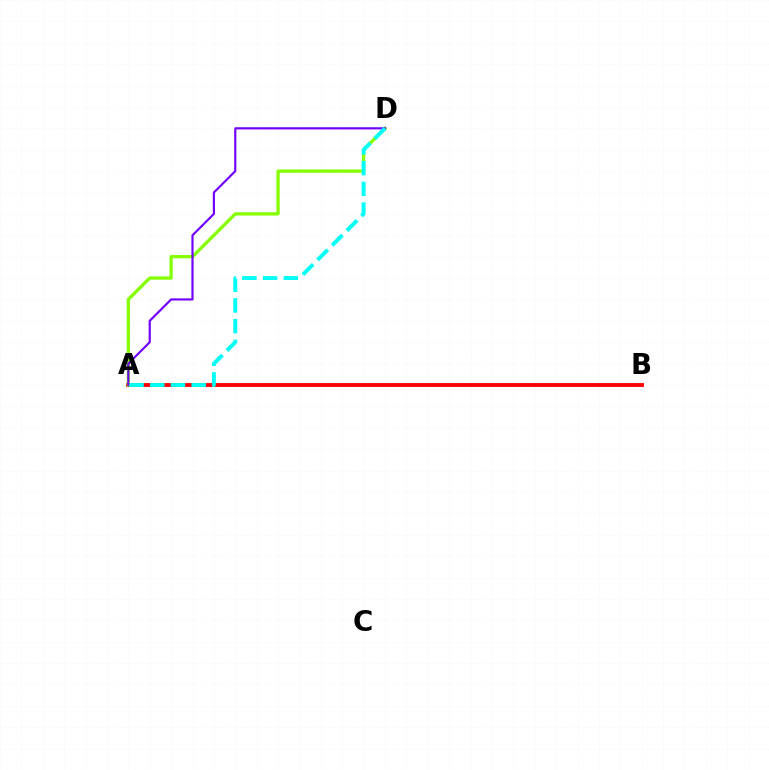{('A', 'B'): [{'color': '#ff0000', 'line_style': 'solid', 'thickness': 2.76}], ('A', 'D'): [{'color': '#84ff00', 'line_style': 'solid', 'thickness': 2.35}, {'color': '#7200ff', 'line_style': 'solid', 'thickness': 1.57}, {'color': '#00fff6', 'line_style': 'dashed', 'thickness': 2.82}]}